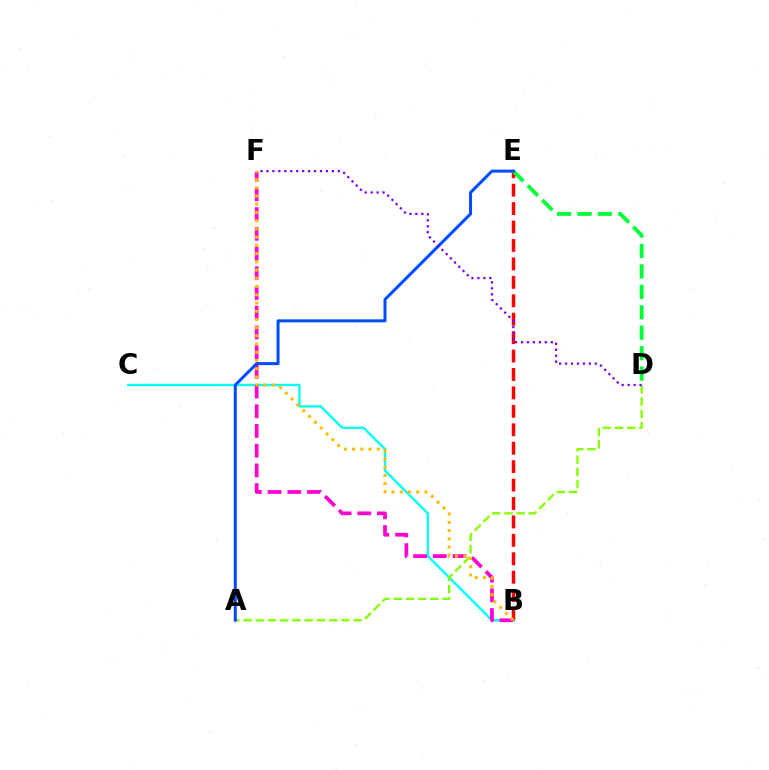{('B', 'C'): [{'color': '#00fff6', 'line_style': 'solid', 'thickness': 1.72}], ('B', 'E'): [{'color': '#ff0000', 'line_style': 'dashed', 'thickness': 2.5}], ('A', 'D'): [{'color': '#84ff00', 'line_style': 'dashed', 'thickness': 1.66}], ('D', 'E'): [{'color': '#00ff39', 'line_style': 'dashed', 'thickness': 2.78}], ('B', 'F'): [{'color': '#ff00cf', 'line_style': 'dashed', 'thickness': 2.68}, {'color': '#ffbd00', 'line_style': 'dotted', 'thickness': 2.23}], ('A', 'E'): [{'color': '#004bff', 'line_style': 'solid', 'thickness': 2.16}], ('D', 'F'): [{'color': '#7200ff', 'line_style': 'dotted', 'thickness': 1.62}]}